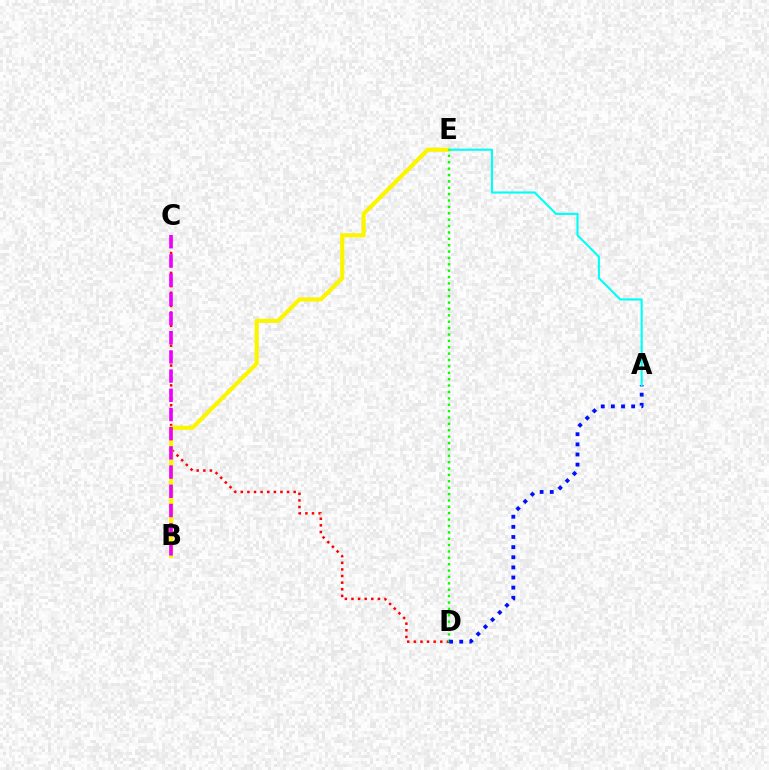{('C', 'D'): [{'color': '#ff0000', 'line_style': 'dotted', 'thickness': 1.8}], ('B', 'E'): [{'color': '#fcf500', 'line_style': 'solid', 'thickness': 3.0}], ('D', 'E'): [{'color': '#08ff00', 'line_style': 'dotted', 'thickness': 1.73}], ('A', 'D'): [{'color': '#0010ff', 'line_style': 'dotted', 'thickness': 2.75}], ('A', 'E'): [{'color': '#00fff6', 'line_style': 'solid', 'thickness': 1.53}], ('B', 'C'): [{'color': '#ee00ff', 'line_style': 'dashed', 'thickness': 2.61}]}